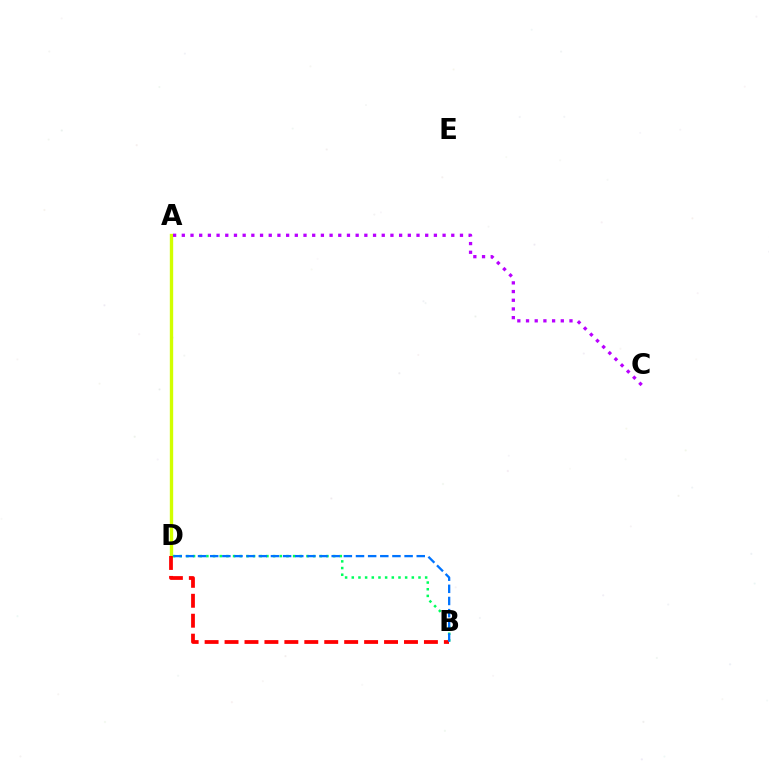{('A', 'D'): [{'color': '#d1ff00', 'line_style': 'solid', 'thickness': 2.42}], ('B', 'D'): [{'color': '#00ff5c', 'line_style': 'dotted', 'thickness': 1.81}, {'color': '#ff0000', 'line_style': 'dashed', 'thickness': 2.71}, {'color': '#0074ff', 'line_style': 'dashed', 'thickness': 1.65}], ('A', 'C'): [{'color': '#b900ff', 'line_style': 'dotted', 'thickness': 2.36}]}